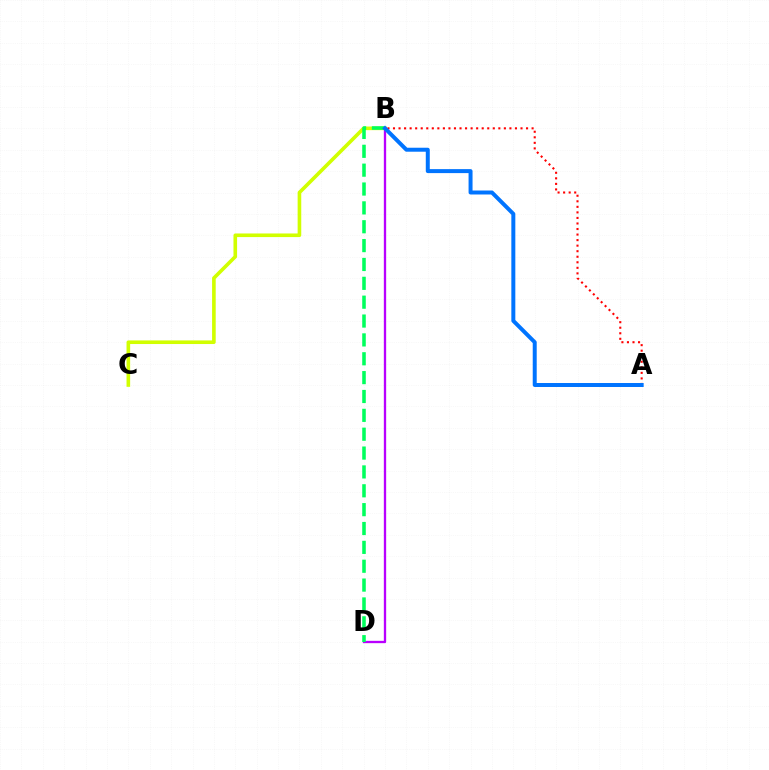{('B', 'C'): [{'color': '#d1ff00', 'line_style': 'solid', 'thickness': 2.61}], ('B', 'D'): [{'color': '#b900ff', 'line_style': 'solid', 'thickness': 1.67}, {'color': '#00ff5c', 'line_style': 'dashed', 'thickness': 2.56}], ('A', 'B'): [{'color': '#ff0000', 'line_style': 'dotted', 'thickness': 1.51}, {'color': '#0074ff', 'line_style': 'solid', 'thickness': 2.86}]}